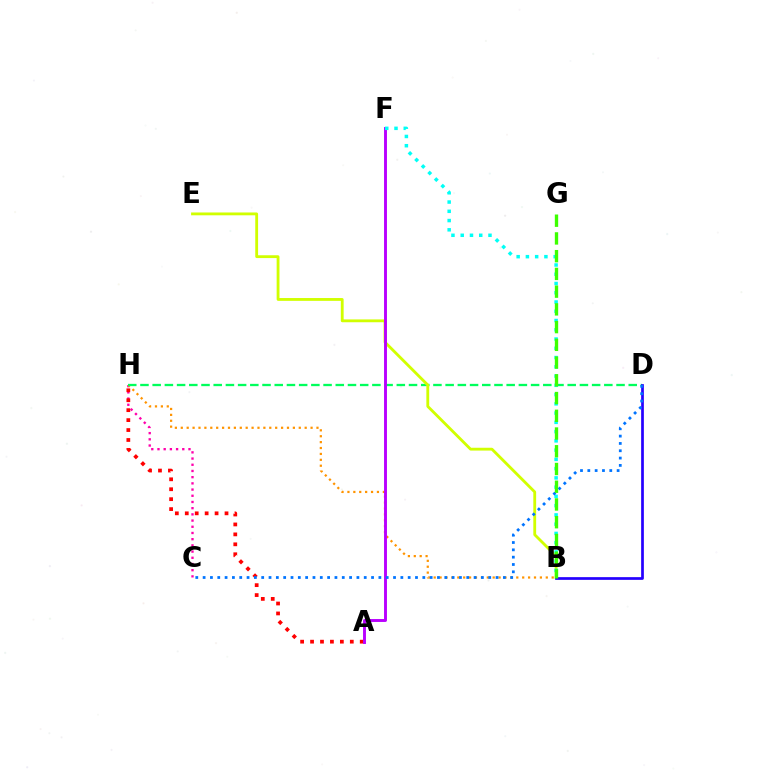{('C', 'H'): [{'color': '#ff00ac', 'line_style': 'dotted', 'thickness': 1.68}], ('A', 'H'): [{'color': '#ff0000', 'line_style': 'dotted', 'thickness': 2.7}], ('B', 'H'): [{'color': '#ff9400', 'line_style': 'dotted', 'thickness': 1.6}], ('D', 'H'): [{'color': '#00ff5c', 'line_style': 'dashed', 'thickness': 1.66}], ('B', 'E'): [{'color': '#d1ff00', 'line_style': 'solid', 'thickness': 2.03}], ('B', 'D'): [{'color': '#2500ff', 'line_style': 'solid', 'thickness': 1.95}], ('A', 'F'): [{'color': '#b900ff', 'line_style': 'solid', 'thickness': 2.1}], ('B', 'F'): [{'color': '#00fff6', 'line_style': 'dotted', 'thickness': 2.51}], ('C', 'D'): [{'color': '#0074ff', 'line_style': 'dotted', 'thickness': 1.99}], ('B', 'G'): [{'color': '#3dff00', 'line_style': 'dashed', 'thickness': 2.41}]}